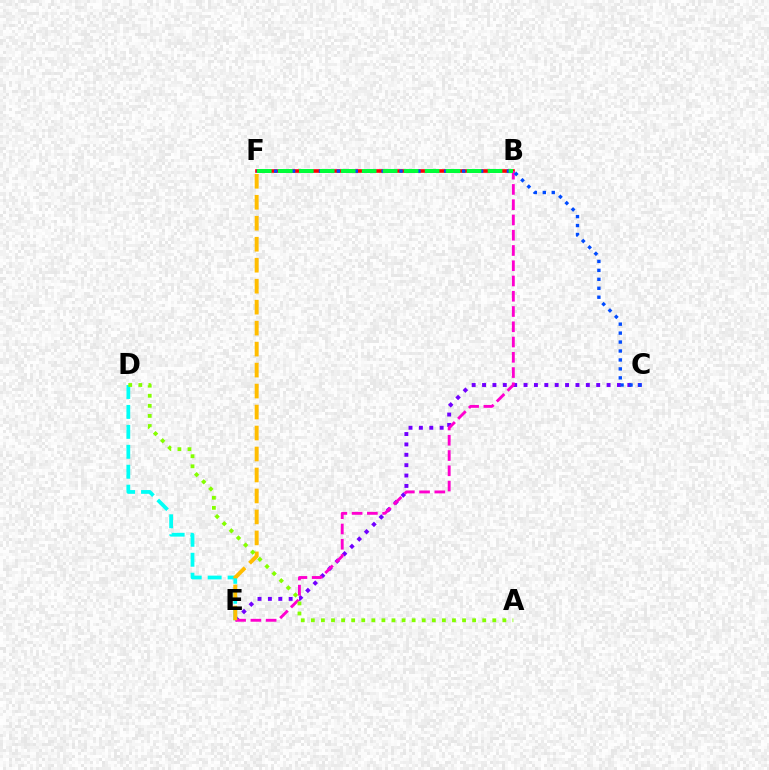{('C', 'E'): [{'color': '#7200ff', 'line_style': 'dotted', 'thickness': 2.82}], ('D', 'E'): [{'color': '#00fff6', 'line_style': 'dashed', 'thickness': 2.71}], ('B', 'F'): [{'color': '#ff0000', 'line_style': 'solid', 'thickness': 2.6}, {'color': '#00ff39', 'line_style': 'dashed', 'thickness': 2.85}], ('B', 'E'): [{'color': '#ff00cf', 'line_style': 'dashed', 'thickness': 2.07}], ('C', 'F'): [{'color': '#004bff', 'line_style': 'dotted', 'thickness': 2.43}], ('E', 'F'): [{'color': '#ffbd00', 'line_style': 'dashed', 'thickness': 2.85}], ('A', 'D'): [{'color': '#84ff00', 'line_style': 'dotted', 'thickness': 2.74}]}